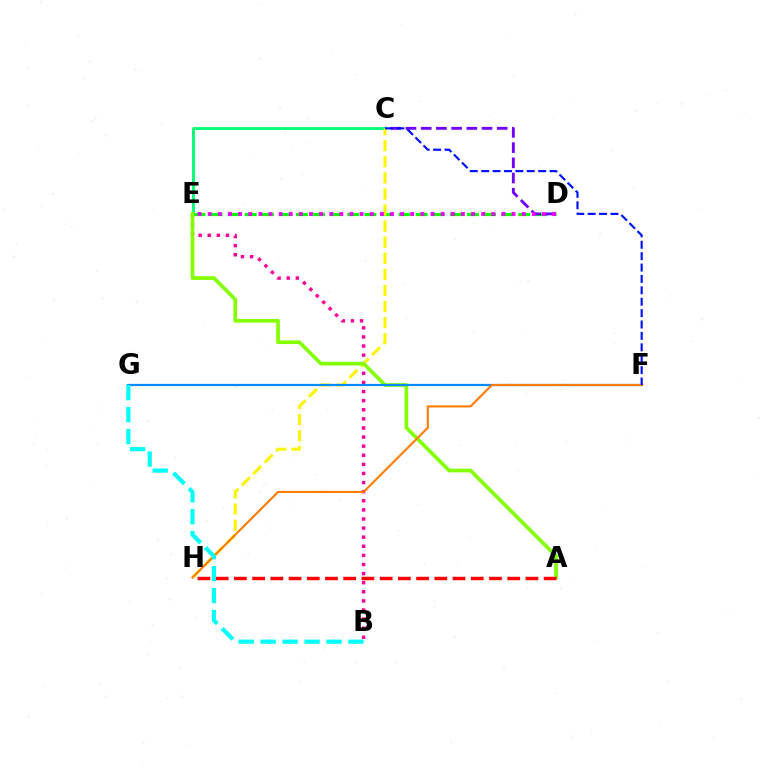{('D', 'E'): [{'color': '#08ff00', 'line_style': 'dashed', 'thickness': 2.32}, {'color': '#ee00ff', 'line_style': 'dotted', 'thickness': 2.75}], ('B', 'E'): [{'color': '#ff0094', 'line_style': 'dotted', 'thickness': 2.47}], ('C', 'D'): [{'color': '#7200ff', 'line_style': 'dashed', 'thickness': 2.07}], ('C', 'E'): [{'color': '#00ff74', 'line_style': 'solid', 'thickness': 2.05}], ('C', 'H'): [{'color': '#fcf500', 'line_style': 'dashed', 'thickness': 2.19}], ('A', 'E'): [{'color': '#84ff00', 'line_style': 'solid', 'thickness': 2.65}], ('A', 'H'): [{'color': '#ff0000', 'line_style': 'dashed', 'thickness': 2.48}], ('F', 'G'): [{'color': '#008cff', 'line_style': 'solid', 'thickness': 1.6}], ('F', 'H'): [{'color': '#ff7c00', 'line_style': 'solid', 'thickness': 1.53}], ('B', 'G'): [{'color': '#00fff6', 'line_style': 'dashed', 'thickness': 2.98}], ('C', 'F'): [{'color': '#0010ff', 'line_style': 'dashed', 'thickness': 1.55}]}